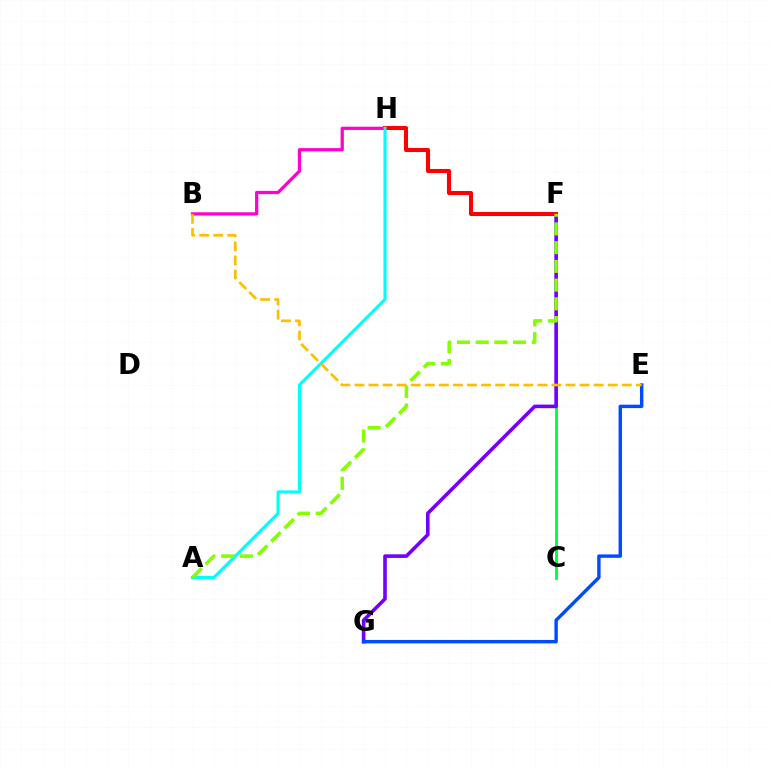{('C', 'F'): [{'color': '#00ff39', 'line_style': 'solid', 'thickness': 2.07}], ('B', 'H'): [{'color': '#ff00cf', 'line_style': 'solid', 'thickness': 2.33}], ('F', 'G'): [{'color': '#7200ff', 'line_style': 'solid', 'thickness': 2.59}], ('F', 'H'): [{'color': '#ff0000', 'line_style': 'solid', 'thickness': 2.93}], ('A', 'H'): [{'color': '#00fff6', 'line_style': 'solid', 'thickness': 2.24}], ('E', 'G'): [{'color': '#004bff', 'line_style': 'solid', 'thickness': 2.45}], ('A', 'F'): [{'color': '#84ff00', 'line_style': 'dashed', 'thickness': 2.54}], ('B', 'E'): [{'color': '#ffbd00', 'line_style': 'dashed', 'thickness': 1.91}]}